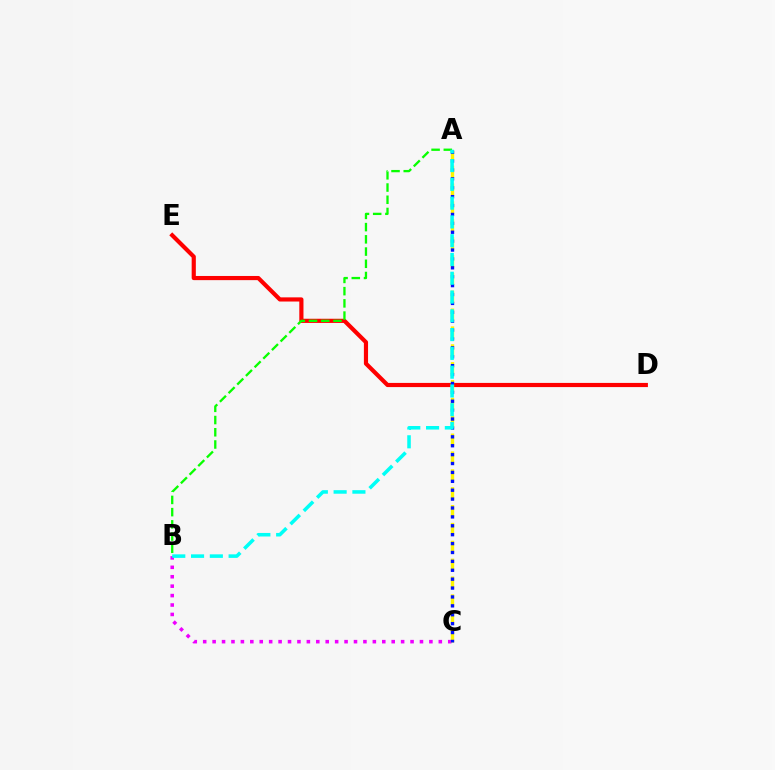{('B', 'C'): [{'color': '#ee00ff', 'line_style': 'dotted', 'thickness': 2.56}], ('D', 'E'): [{'color': '#ff0000', 'line_style': 'solid', 'thickness': 3.0}], ('A', 'C'): [{'color': '#fcf500', 'line_style': 'dashed', 'thickness': 2.43}, {'color': '#0010ff', 'line_style': 'dotted', 'thickness': 2.42}], ('A', 'B'): [{'color': '#08ff00', 'line_style': 'dashed', 'thickness': 1.66}, {'color': '#00fff6', 'line_style': 'dashed', 'thickness': 2.55}]}